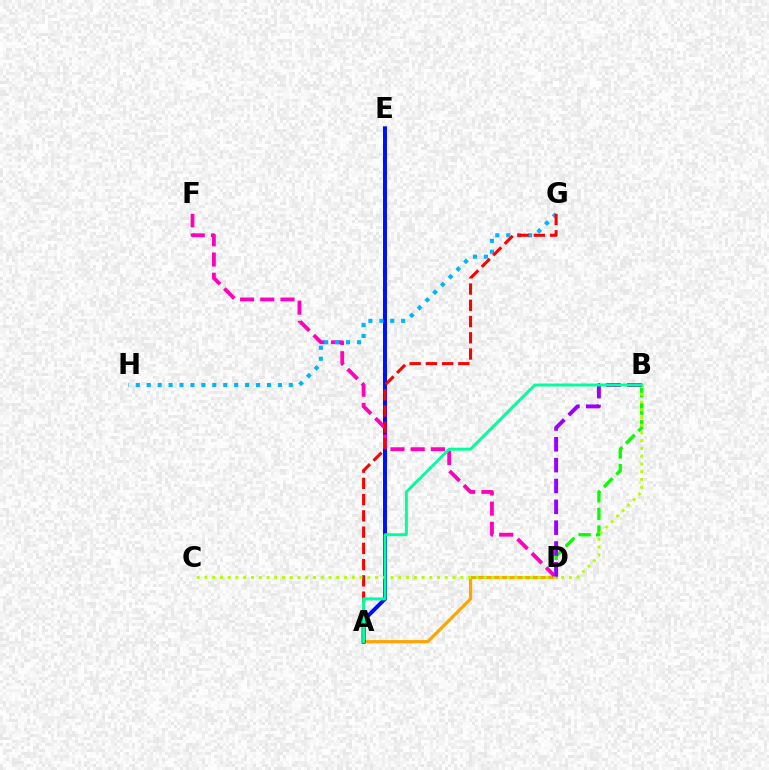{('A', 'D'): [{'color': '#ffa500', 'line_style': 'solid', 'thickness': 2.29}], ('A', 'E'): [{'color': '#0010ff', 'line_style': 'solid', 'thickness': 2.87}], ('D', 'F'): [{'color': '#ff00bd', 'line_style': 'dashed', 'thickness': 2.74}], ('G', 'H'): [{'color': '#00b5ff', 'line_style': 'dotted', 'thickness': 2.97}], ('A', 'G'): [{'color': '#ff0000', 'line_style': 'dashed', 'thickness': 2.21}], ('B', 'D'): [{'color': '#08ff00', 'line_style': 'dashed', 'thickness': 2.39}, {'color': '#9b00ff', 'line_style': 'dashed', 'thickness': 2.83}], ('B', 'C'): [{'color': '#b3ff00', 'line_style': 'dotted', 'thickness': 2.11}], ('A', 'B'): [{'color': '#00ff9d', 'line_style': 'solid', 'thickness': 2.12}]}